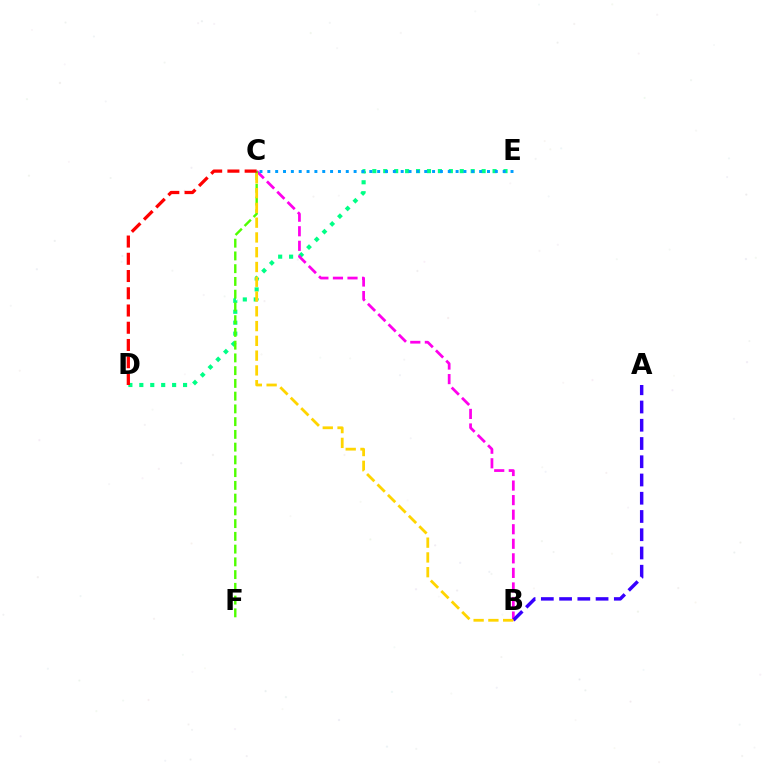{('D', 'E'): [{'color': '#00ff86', 'line_style': 'dotted', 'thickness': 2.97}], ('B', 'C'): [{'color': '#ff00ed', 'line_style': 'dashed', 'thickness': 1.98}, {'color': '#ffd500', 'line_style': 'dashed', 'thickness': 2.01}], ('C', 'F'): [{'color': '#4fff00', 'line_style': 'dashed', 'thickness': 1.73}], ('A', 'B'): [{'color': '#3700ff', 'line_style': 'dashed', 'thickness': 2.48}], ('C', 'E'): [{'color': '#009eff', 'line_style': 'dotted', 'thickness': 2.13}], ('C', 'D'): [{'color': '#ff0000', 'line_style': 'dashed', 'thickness': 2.34}]}